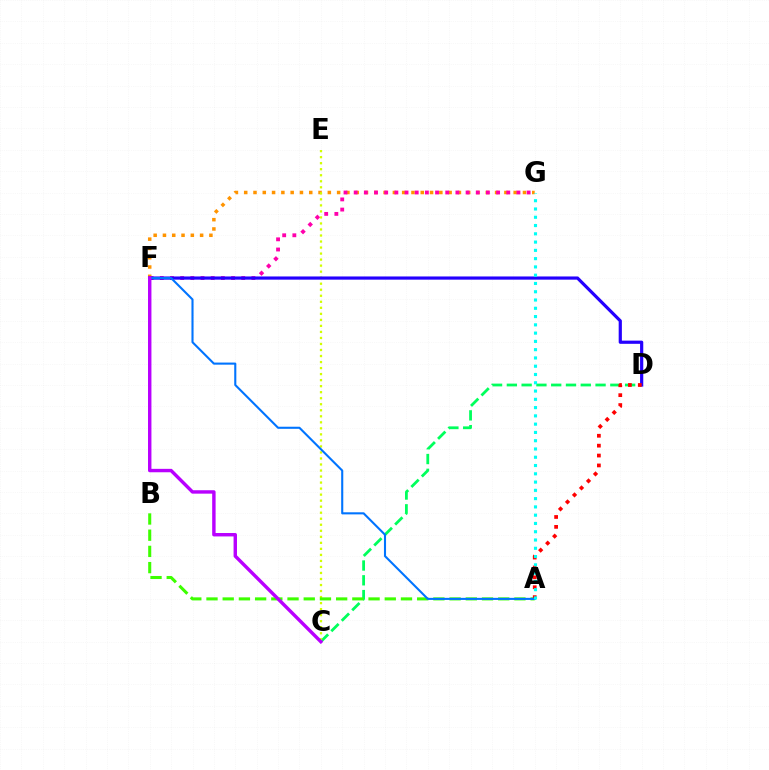{('C', 'D'): [{'color': '#00ff5c', 'line_style': 'dashed', 'thickness': 2.01}], ('F', 'G'): [{'color': '#ff9400', 'line_style': 'dotted', 'thickness': 2.52}, {'color': '#ff00ac', 'line_style': 'dotted', 'thickness': 2.76}], ('C', 'E'): [{'color': '#d1ff00', 'line_style': 'dotted', 'thickness': 1.64}], ('A', 'B'): [{'color': '#3dff00', 'line_style': 'dashed', 'thickness': 2.2}], ('D', 'F'): [{'color': '#2500ff', 'line_style': 'solid', 'thickness': 2.3}], ('A', 'D'): [{'color': '#ff0000', 'line_style': 'dotted', 'thickness': 2.69}], ('A', 'F'): [{'color': '#0074ff', 'line_style': 'solid', 'thickness': 1.51}], ('A', 'G'): [{'color': '#00fff6', 'line_style': 'dotted', 'thickness': 2.25}], ('C', 'F'): [{'color': '#b900ff', 'line_style': 'solid', 'thickness': 2.46}]}